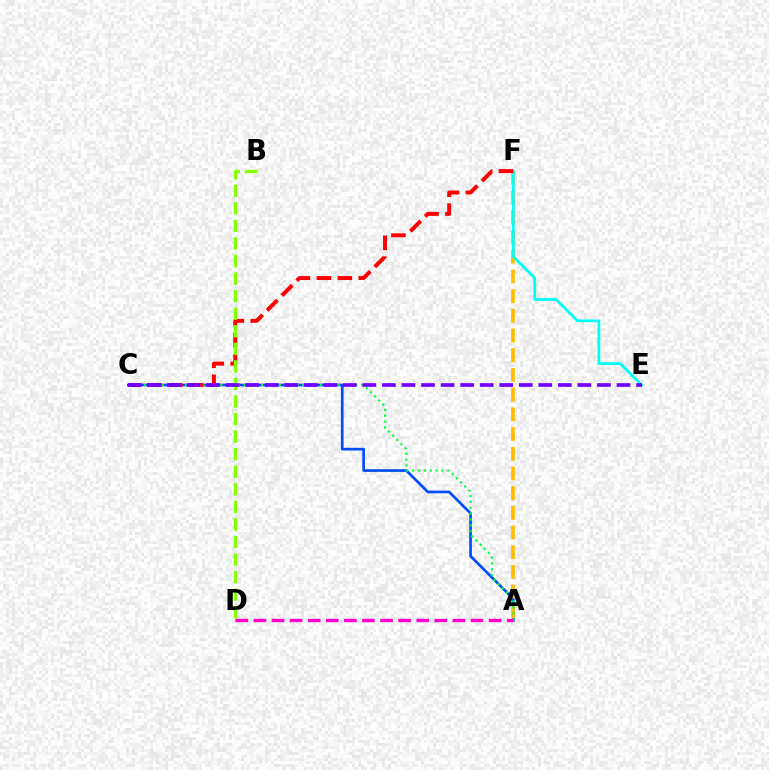{('A', 'C'): [{'color': '#004bff', 'line_style': 'solid', 'thickness': 1.92}, {'color': '#00ff39', 'line_style': 'dotted', 'thickness': 1.59}], ('A', 'F'): [{'color': '#ffbd00', 'line_style': 'dashed', 'thickness': 2.68}], ('E', 'F'): [{'color': '#00fff6', 'line_style': 'solid', 'thickness': 1.98}], ('C', 'F'): [{'color': '#ff0000', 'line_style': 'dashed', 'thickness': 2.85}], ('B', 'D'): [{'color': '#84ff00', 'line_style': 'dashed', 'thickness': 2.39}], ('C', 'E'): [{'color': '#7200ff', 'line_style': 'dashed', 'thickness': 2.66}], ('A', 'D'): [{'color': '#ff00cf', 'line_style': 'dashed', 'thickness': 2.46}]}